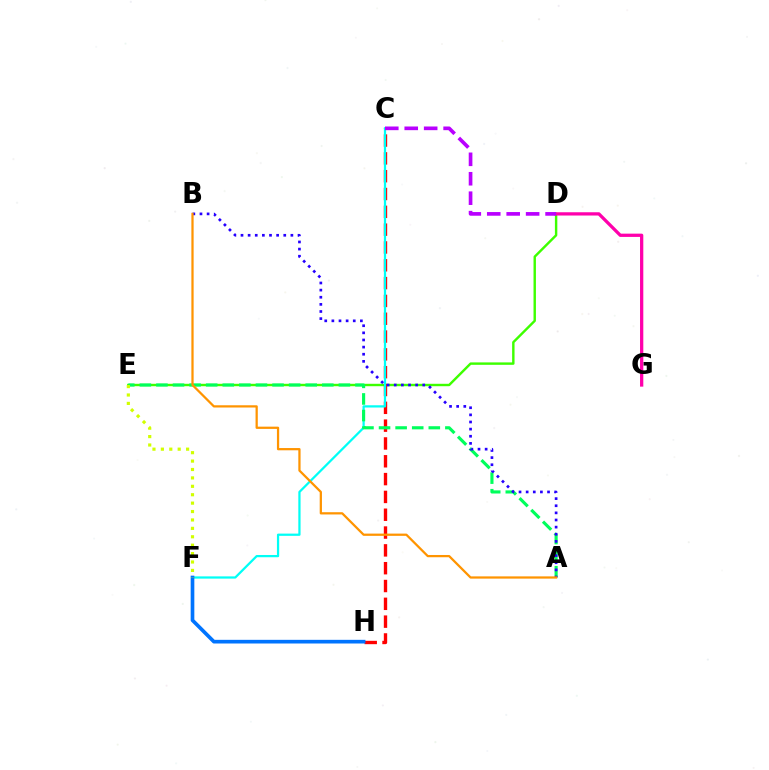{('D', 'E'): [{'color': '#3dff00', 'line_style': 'solid', 'thickness': 1.74}], ('D', 'G'): [{'color': '#ff00ac', 'line_style': 'solid', 'thickness': 2.35}], ('C', 'H'): [{'color': '#ff0000', 'line_style': 'dashed', 'thickness': 2.42}], ('C', 'F'): [{'color': '#00fff6', 'line_style': 'solid', 'thickness': 1.61}], ('A', 'E'): [{'color': '#00ff5c', 'line_style': 'dashed', 'thickness': 2.25}], ('F', 'H'): [{'color': '#0074ff', 'line_style': 'solid', 'thickness': 2.64}], ('E', 'F'): [{'color': '#d1ff00', 'line_style': 'dotted', 'thickness': 2.28}], ('A', 'B'): [{'color': '#2500ff', 'line_style': 'dotted', 'thickness': 1.94}, {'color': '#ff9400', 'line_style': 'solid', 'thickness': 1.62}], ('C', 'D'): [{'color': '#b900ff', 'line_style': 'dashed', 'thickness': 2.64}]}